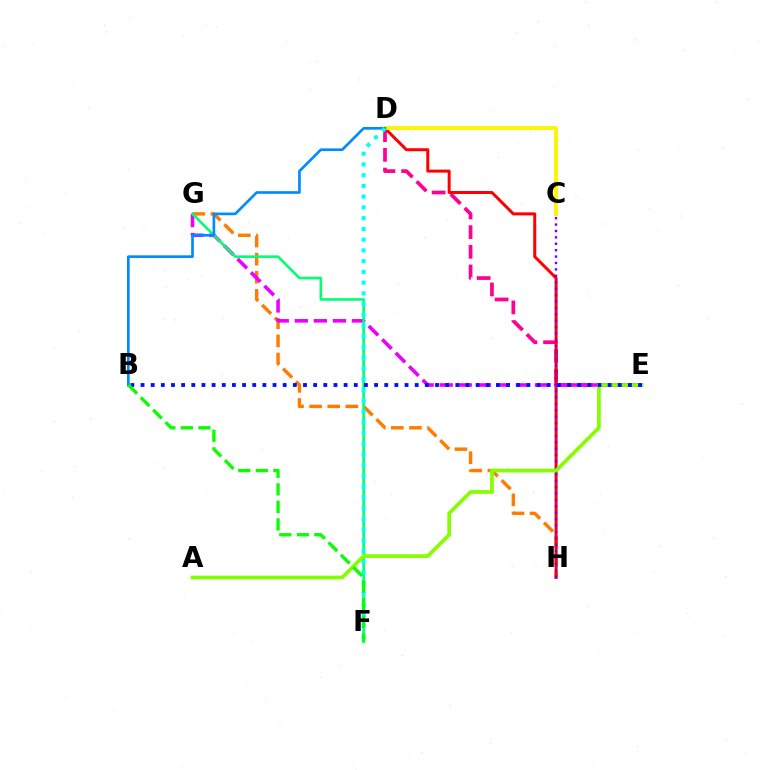{('D', 'E'): [{'color': '#ff0094', 'line_style': 'dashed', 'thickness': 2.67}], ('G', 'H'): [{'color': '#ff7c00', 'line_style': 'dashed', 'thickness': 2.46}], ('D', 'H'): [{'color': '#ff0000', 'line_style': 'solid', 'thickness': 2.15}], ('E', 'G'): [{'color': '#ee00ff', 'line_style': 'dashed', 'thickness': 2.59}], ('F', 'G'): [{'color': '#00ff74', 'line_style': 'solid', 'thickness': 1.88}], ('C', 'H'): [{'color': '#7200ff', 'line_style': 'dotted', 'thickness': 1.74}], ('A', 'E'): [{'color': '#84ff00', 'line_style': 'solid', 'thickness': 2.66}], ('C', 'D'): [{'color': '#fcf500', 'line_style': 'solid', 'thickness': 2.8}], ('B', 'D'): [{'color': '#008cff', 'line_style': 'solid', 'thickness': 1.93}], ('D', 'F'): [{'color': '#00fff6', 'line_style': 'dotted', 'thickness': 2.92}], ('B', 'E'): [{'color': '#0010ff', 'line_style': 'dotted', 'thickness': 2.76}], ('B', 'F'): [{'color': '#08ff00', 'line_style': 'dashed', 'thickness': 2.38}]}